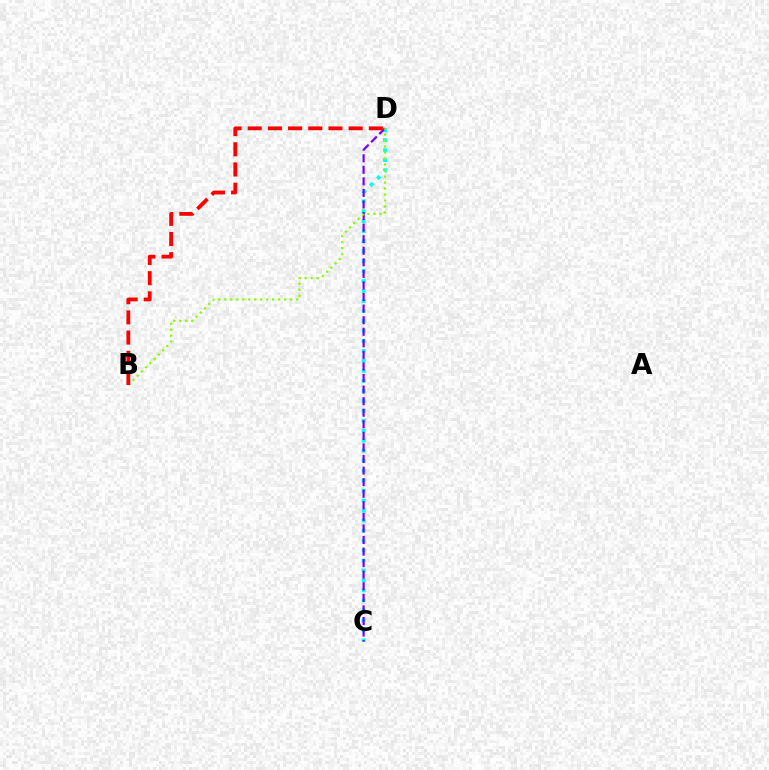{('C', 'D'): [{'color': '#00fff6', 'line_style': 'dotted', 'thickness': 2.71}, {'color': '#7200ff', 'line_style': 'dashed', 'thickness': 1.57}], ('B', 'D'): [{'color': '#84ff00', 'line_style': 'dotted', 'thickness': 1.63}, {'color': '#ff0000', 'line_style': 'dashed', 'thickness': 2.74}]}